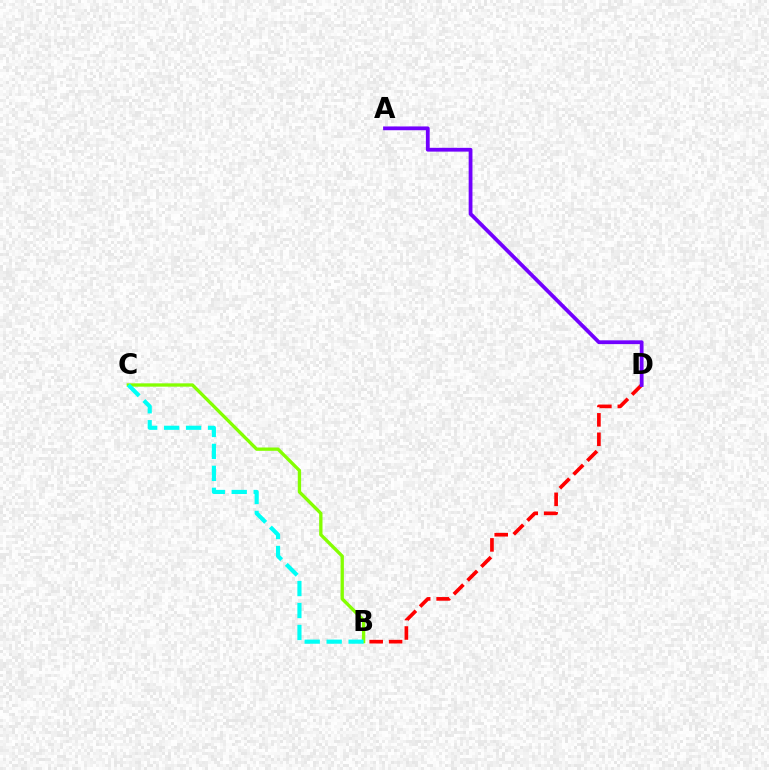{('B', 'D'): [{'color': '#ff0000', 'line_style': 'dashed', 'thickness': 2.64}], ('A', 'D'): [{'color': '#7200ff', 'line_style': 'solid', 'thickness': 2.73}], ('B', 'C'): [{'color': '#84ff00', 'line_style': 'solid', 'thickness': 2.39}, {'color': '#00fff6', 'line_style': 'dashed', 'thickness': 2.98}]}